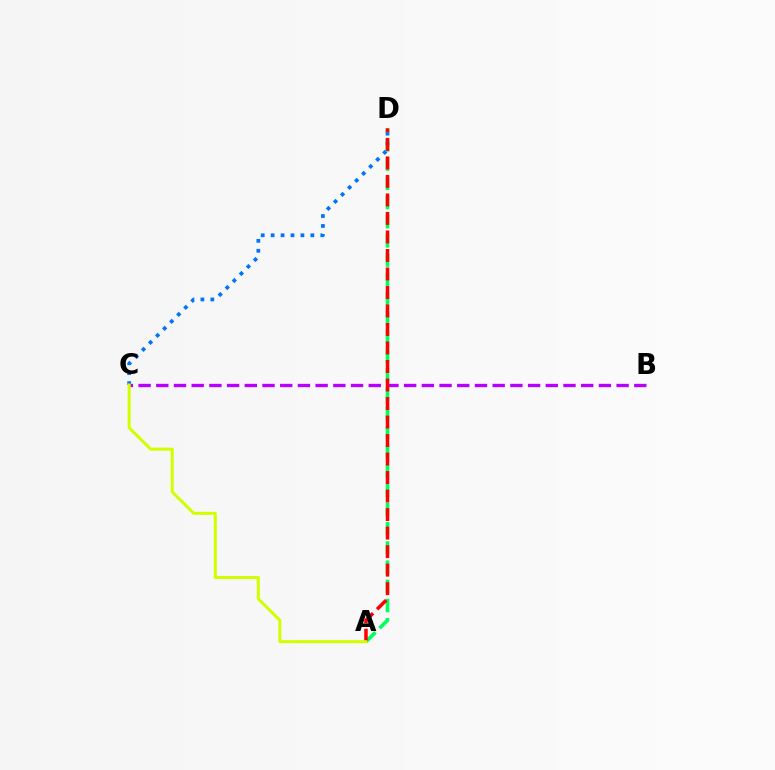{('B', 'C'): [{'color': '#b900ff', 'line_style': 'dashed', 'thickness': 2.41}], ('C', 'D'): [{'color': '#0074ff', 'line_style': 'dotted', 'thickness': 2.7}], ('A', 'D'): [{'color': '#00ff5c', 'line_style': 'dashed', 'thickness': 2.61}, {'color': '#ff0000', 'line_style': 'dashed', 'thickness': 2.51}], ('A', 'C'): [{'color': '#d1ff00', 'line_style': 'solid', 'thickness': 2.18}]}